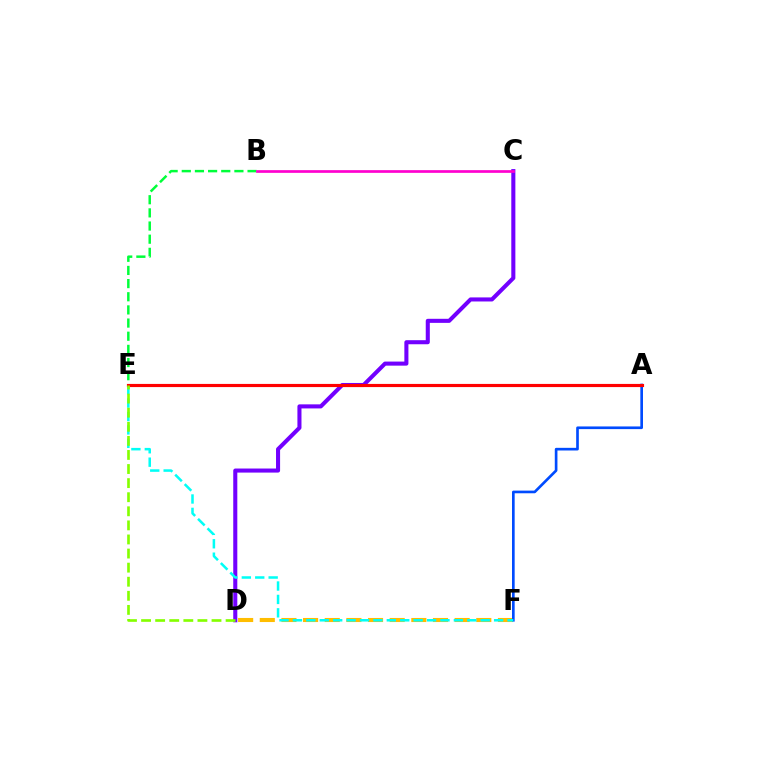{('D', 'F'): [{'color': '#ffbd00', 'line_style': 'dashed', 'thickness': 2.94}], ('B', 'E'): [{'color': '#00ff39', 'line_style': 'dashed', 'thickness': 1.79}], ('C', 'D'): [{'color': '#7200ff', 'line_style': 'solid', 'thickness': 2.93}], ('B', 'C'): [{'color': '#ff00cf', 'line_style': 'solid', 'thickness': 1.95}], ('A', 'F'): [{'color': '#004bff', 'line_style': 'solid', 'thickness': 1.92}], ('E', 'F'): [{'color': '#00fff6', 'line_style': 'dashed', 'thickness': 1.82}], ('A', 'E'): [{'color': '#ff0000', 'line_style': 'solid', 'thickness': 2.28}], ('D', 'E'): [{'color': '#84ff00', 'line_style': 'dashed', 'thickness': 1.91}]}